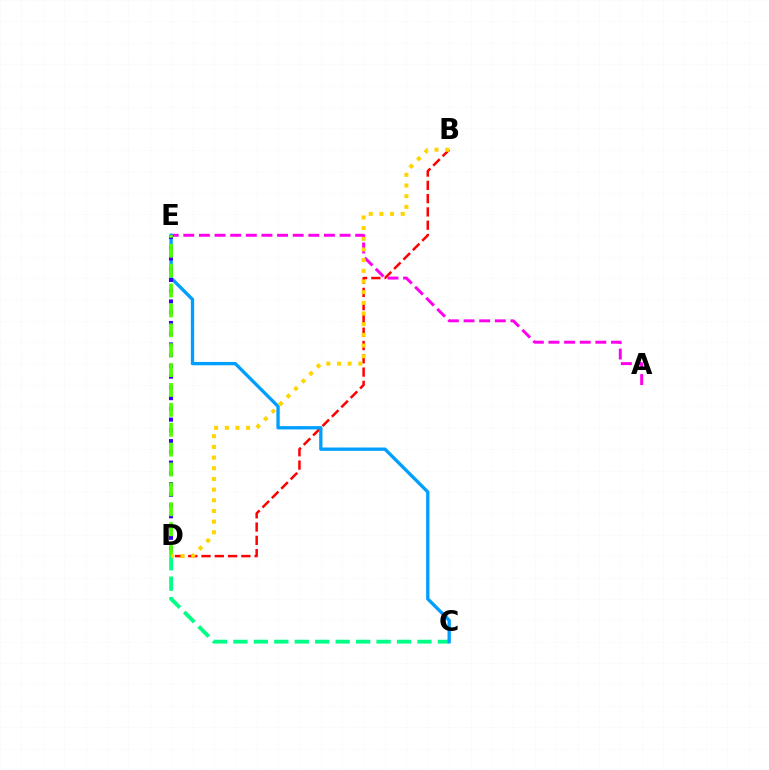{('B', 'D'): [{'color': '#ff0000', 'line_style': 'dashed', 'thickness': 1.8}, {'color': '#ffd500', 'line_style': 'dotted', 'thickness': 2.9}], ('A', 'E'): [{'color': '#ff00ed', 'line_style': 'dashed', 'thickness': 2.12}], ('C', 'D'): [{'color': '#00ff86', 'line_style': 'dashed', 'thickness': 2.78}], ('C', 'E'): [{'color': '#009eff', 'line_style': 'solid', 'thickness': 2.39}], ('D', 'E'): [{'color': '#3700ff', 'line_style': 'dotted', 'thickness': 2.92}, {'color': '#4fff00', 'line_style': 'dashed', 'thickness': 2.7}]}